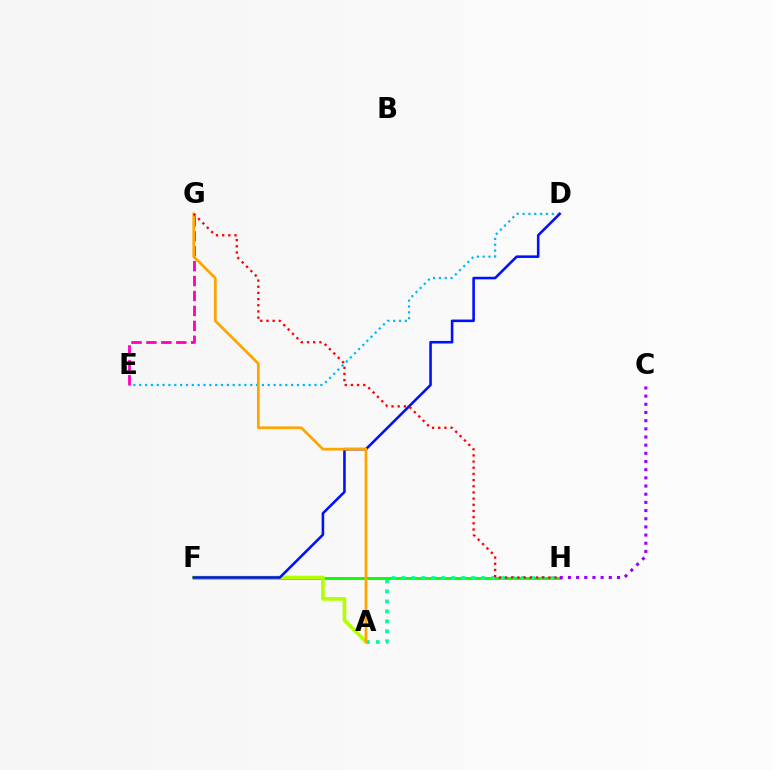{('F', 'H'): [{'color': '#08ff00', 'line_style': 'solid', 'thickness': 2.09}], ('E', 'G'): [{'color': '#ff00bd', 'line_style': 'dashed', 'thickness': 2.03}], ('C', 'H'): [{'color': '#9b00ff', 'line_style': 'dotted', 'thickness': 2.22}], ('D', 'E'): [{'color': '#00b5ff', 'line_style': 'dotted', 'thickness': 1.59}], ('A', 'F'): [{'color': '#b3ff00', 'line_style': 'solid', 'thickness': 2.63}], ('A', 'H'): [{'color': '#00ff9d', 'line_style': 'dotted', 'thickness': 2.71}], ('D', 'F'): [{'color': '#0010ff', 'line_style': 'solid', 'thickness': 1.86}], ('A', 'G'): [{'color': '#ffa500', 'line_style': 'solid', 'thickness': 1.98}], ('G', 'H'): [{'color': '#ff0000', 'line_style': 'dotted', 'thickness': 1.68}]}